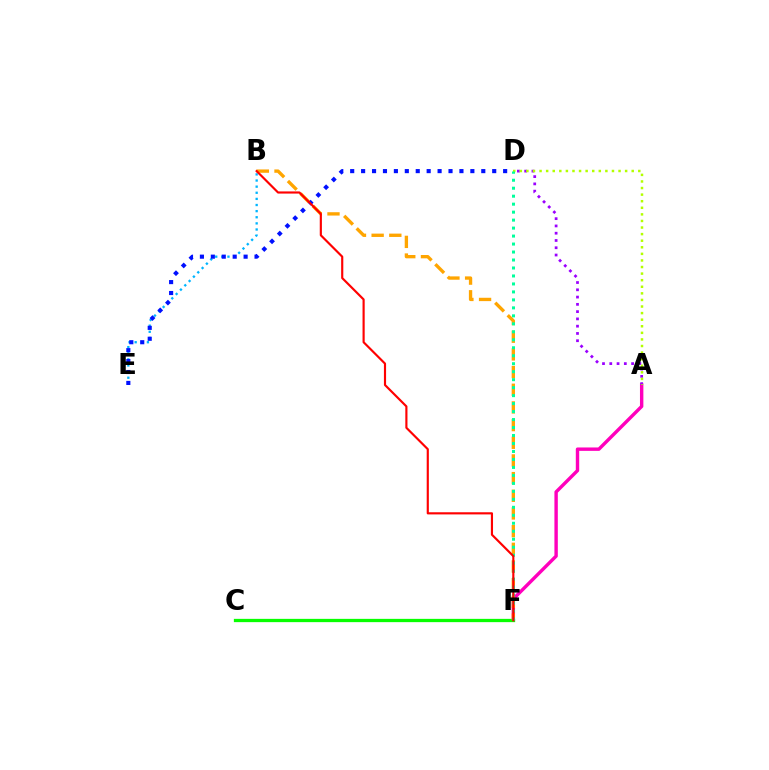{('A', 'F'): [{'color': '#ff00bd', 'line_style': 'solid', 'thickness': 2.45}], ('C', 'F'): [{'color': '#08ff00', 'line_style': 'solid', 'thickness': 2.36}], ('A', 'D'): [{'color': '#9b00ff', 'line_style': 'dotted', 'thickness': 1.98}, {'color': '#b3ff00', 'line_style': 'dotted', 'thickness': 1.79}], ('B', 'F'): [{'color': '#ffa500', 'line_style': 'dashed', 'thickness': 2.4}, {'color': '#ff0000', 'line_style': 'solid', 'thickness': 1.55}], ('B', 'E'): [{'color': '#00b5ff', 'line_style': 'dotted', 'thickness': 1.66}], ('D', 'E'): [{'color': '#0010ff', 'line_style': 'dotted', 'thickness': 2.97}], ('D', 'F'): [{'color': '#00ff9d', 'line_style': 'dotted', 'thickness': 2.17}]}